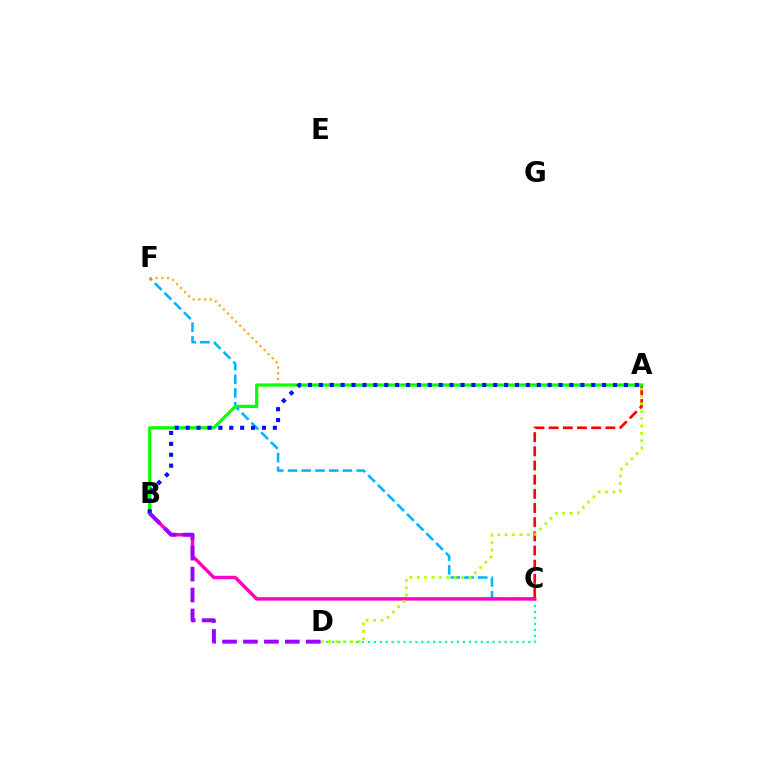{('C', 'F'): [{'color': '#00b5ff', 'line_style': 'dashed', 'thickness': 1.86}], ('C', 'D'): [{'color': '#00ff9d', 'line_style': 'dotted', 'thickness': 1.61}], ('A', 'C'): [{'color': '#ff0000', 'line_style': 'dashed', 'thickness': 1.92}], ('A', 'F'): [{'color': '#ffa500', 'line_style': 'dotted', 'thickness': 1.56}], ('B', 'C'): [{'color': '#ff00bd', 'line_style': 'solid', 'thickness': 2.47}], ('A', 'D'): [{'color': '#b3ff00', 'line_style': 'dotted', 'thickness': 2.01}], ('A', 'B'): [{'color': '#08ff00', 'line_style': 'solid', 'thickness': 2.29}, {'color': '#0010ff', 'line_style': 'dotted', 'thickness': 2.96}], ('B', 'D'): [{'color': '#9b00ff', 'line_style': 'dashed', 'thickness': 2.84}]}